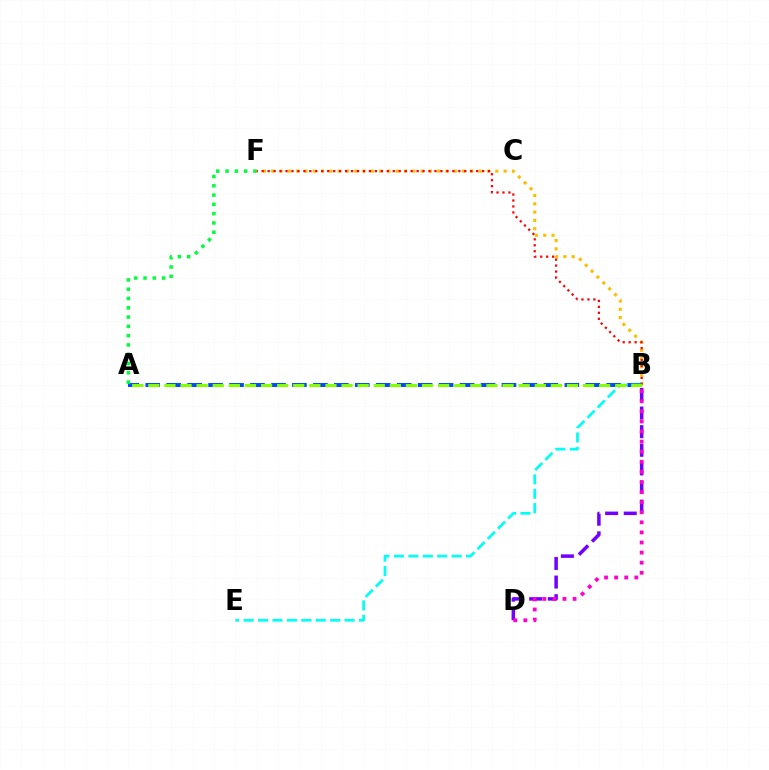{('B', 'F'): [{'color': '#ffbd00', 'line_style': 'dotted', 'thickness': 2.25}, {'color': '#ff0000', 'line_style': 'dotted', 'thickness': 1.62}], ('B', 'D'): [{'color': '#7200ff', 'line_style': 'dashed', 'thickness': 2.53}, {'color': '#ff00cf', 'line_style': 'dotted', 'thickness': 2.74}], ('A', 'B'): [{'color': '#004bff', 'line_style': 'dashed', 'thickness': 2.85}, {'color': '#84ff00', 'line_style': 'dashed', 'thickness': 2.19}], ('B', 'E'): [{'color': '#00fff6', 'line_style': 'dashed', 'thickness': 1.96}], ('A', 'F'): [{'color': '#00ff39', 'line_style': 'dotted', 'thickness': 2.52}]}